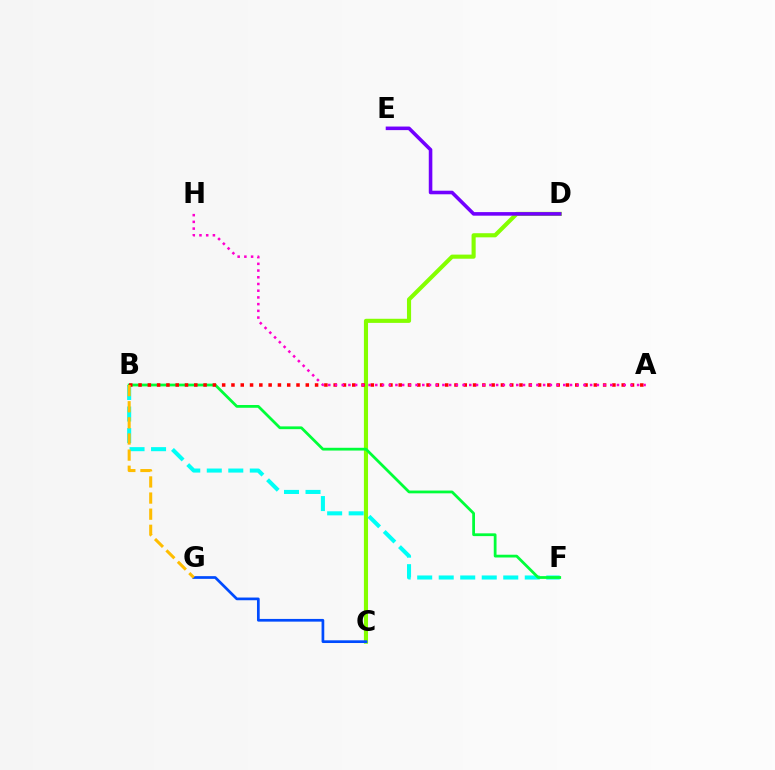{('C', 'D'): [{'color': '#84ff00', 'line_style': 'solid', 'thickness': 2.96}], ('B', 'F'): [{'color': '#00fff6', 'line_style': 'dashed', 'thickness': 2.92}, {'color': '#00ff39', 'line_style': 'solid', 'thickness': 2.0}], ('D', 'E'): [{'color': '#7200ff', 'line_style': 'solid', 'thickness': 2.57}], ('C', 'G'): [{'color': '#004bff', 'line_style': 'solid', 'thickness': 1.95}], ('A', 'B'): [{'color': '#ff0000', 'line_style': 'dotted', 'thickness': 2.52}], ('B', 'G'): [{'color': '#ffbd00', 'line_style': 'dashed', 'thickness': 2.19}], ('A', 'H'): [{'color': '#ff00cf', 'line_style': 'dotted', 'thickness': 1.82}]}